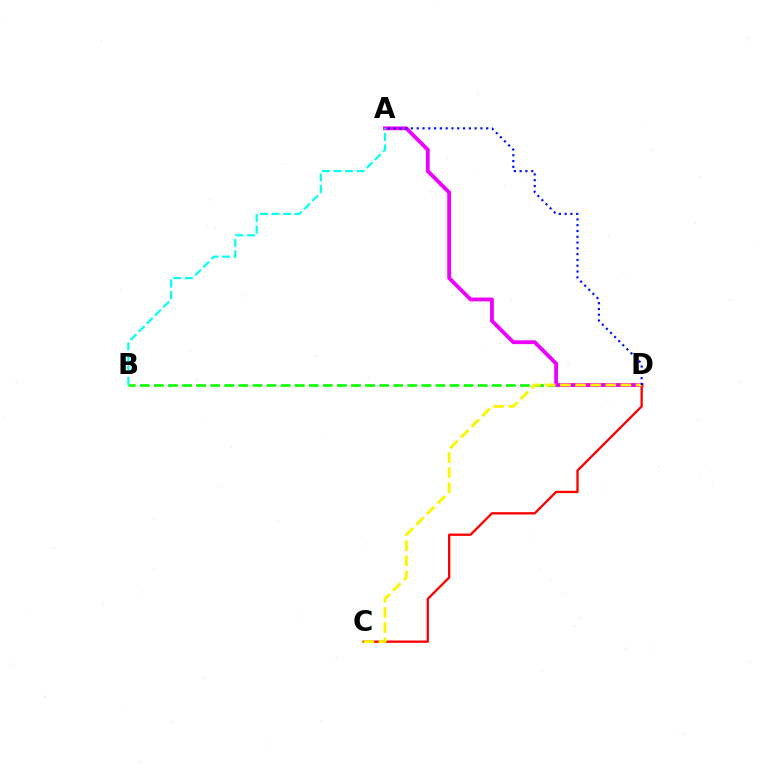{('B', 'D'): [{'color': '#08ff00', 'line_style': 'dashed', 'thickness': 1.91}], ('A', 'D'): [{'color': '#ee00ff', 'line_style': 'solid', 'thickness': 2.75}, {'color': '#0010ff', 'line_style': 'dotted', 'thickness': 1.57}], ('C', 'D'): [{'color': '#ff0000', 'line_style': 'solid', 'thickness': 1.66}, {'color': '#fcf500', 'line_style': 'dashed', 'thickness': 2.05}], ('A', 'B'): [{'color': '#00fff6', 'line_style': 'dashed', 'thickness': 1.57}]}